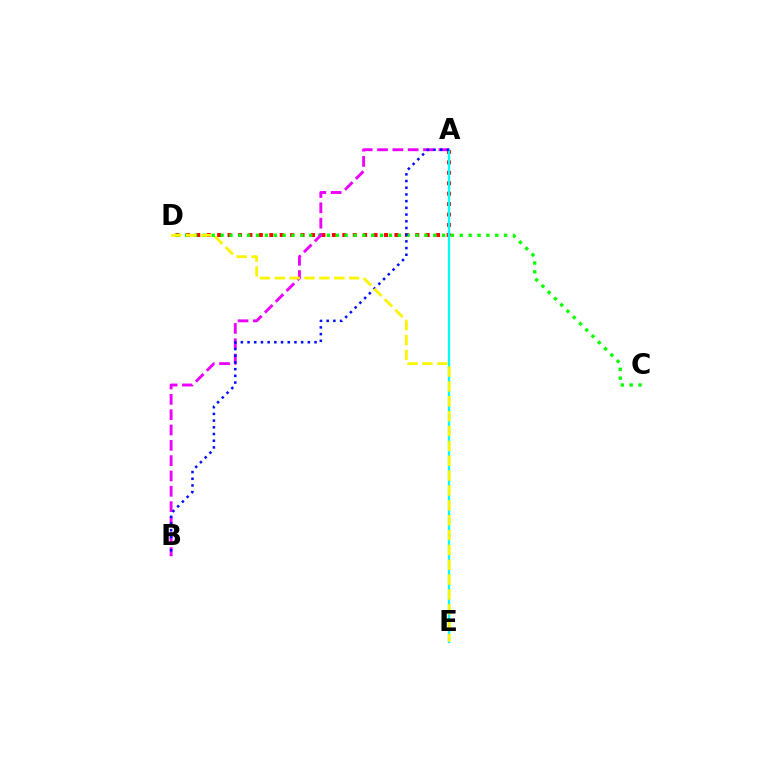{('A', 'D'): [{'color': '#ff0000', 'line_style': 'dotted', 'thickness': 2.83}], ('C', 'D'): [{'color': '#08ff00', 'line_style': 'dotted', 'thickness': 2.41}], ('A', 'B'): [{'color': '#ee00ff', 'line_style': 'dashed', 'thickness': 2.08}, {'color': '#0010ff', 'line_style': 'dotted', 'thickness': 1.82}], ('A', 'E'): [{'color': '#00fff6', 'line_style': 'solid', 'thickness': 1.65}], ('D', 'E'): [{'color': '#fcf500', 'line_style': 'dashed', 'thickness': 2.02}]}